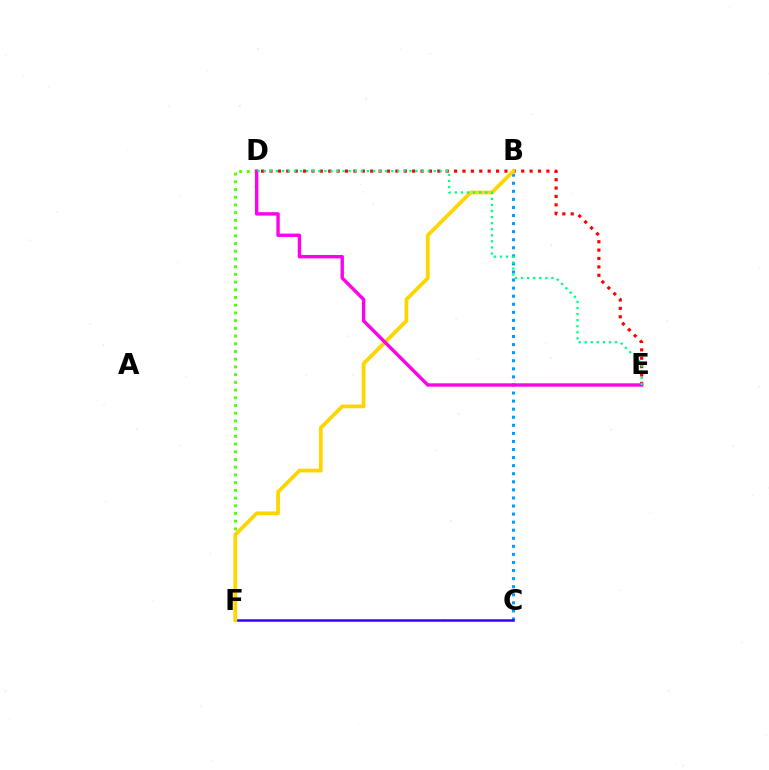{('B', 'C'): [{'color': '#009eff', 'line_style': 'dotted', 'thickness': 2.19}], ('D', 'F'): [{'color': '#4fff00', 'line_style': 'dotted', 'thickness': 2.1}], ('C', 'F'): [{'color': '#3700ff', 'line_style': 'solid', 'thickness': 1.81}], ('D', 'E'): [{'color': '#ff0000', 'line_style': 'dotted', 'thickness': 2.28}, {'color': '#ff00ed', 'line_style': 'solid', 'thickness': 2.44}, {'color': '#00ff86', 'line_style': 'dotted', 'thickness': 1.65}], ('B', 'F'): [{'color': '#ffd500', 'line_style': 'solid', 'thickness': 2.71}]}